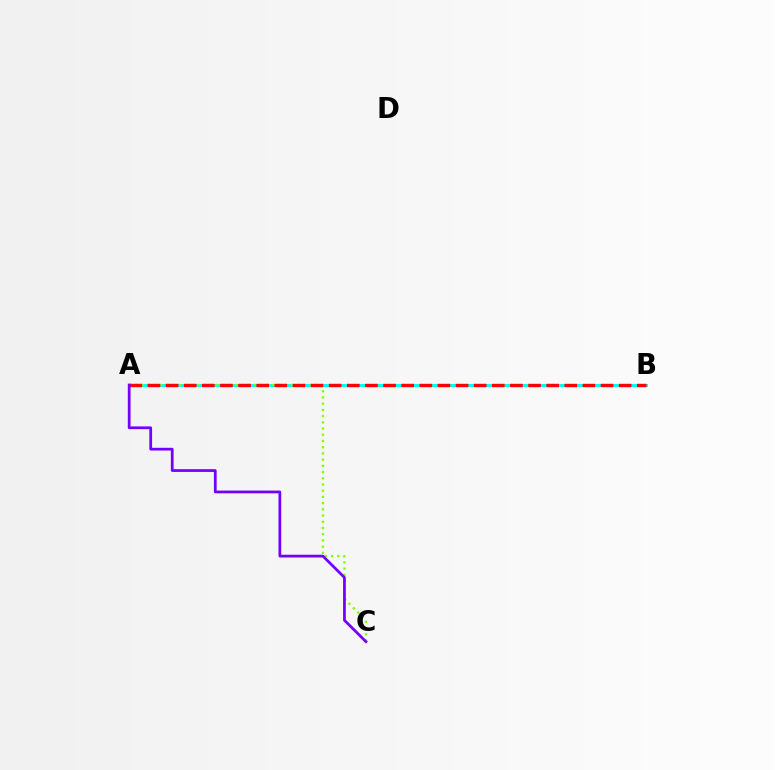{('A', 'B'): [{'color': '#00fff6', 'line_style': 'solid', 'thickness': 2.16}, {'color': '#ff0000', 'line_style': 'dashed', 'thickness': 2.46}], ('A', 'C'): [{'color': '#84ff00', 'line_style': 'dotted', 'thickness': 1.69}, {'color': '#7200ff', 'line_style': 'solid', 'thickness': 1.98}]}